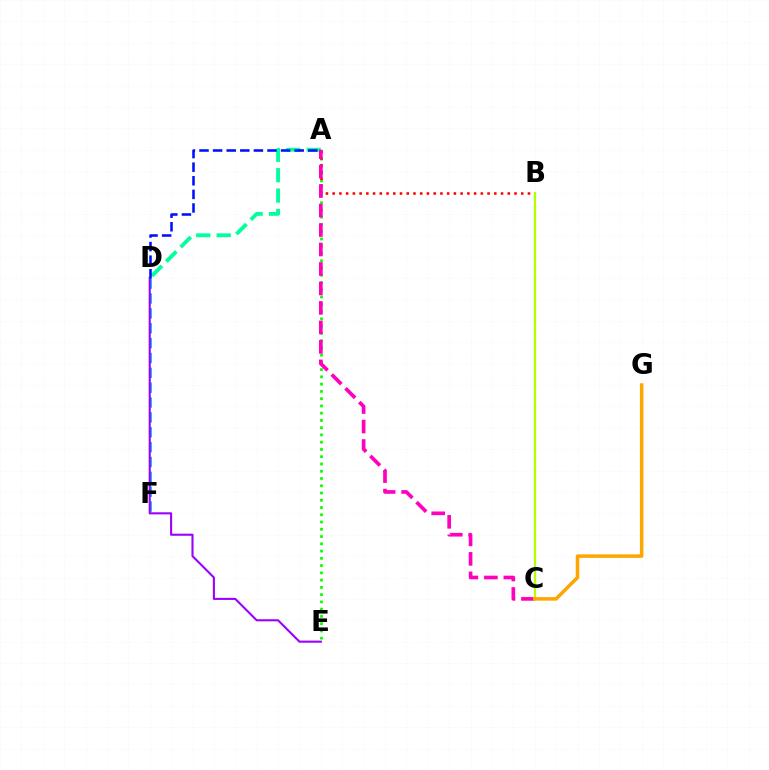{('D', 'F'): [{'color': '#00b5ff', 'line_style': 'dashed', 'thickness': 2.02}], ('D', 'E'): [{'color': '#9b00ff', 'line_style': 'solid', 'thickness': 1.51}], ('A', 'E'): [{'color': '#08ff00', 'line_style': 'dotted', 'thickness': 1.97}], ('A', 'D'): [{'color': '#00ff9d', 'line_style': 'dashed', 'thickness': 2.77}, {'color': '#0010ff', 'line_style': 'dashed', 'thickness': 1.85}], ('A', 'B'): [{'color': '#ff0000', 'line_style': 'dotted', 'thickness': 1.83}], ('A', 'C'): [{'color': '#ff00bd', 'line_style': 'dashed', 'thickness': 2.65}], ('B', 'C'): [{'color': '#b3ff00', 'line_style': 'solid', 'thickness': 1.64}], ('C', 'G'): [{'color': '#ffa500', 'line_style': 'solid', 'thickness': 2.53}]}